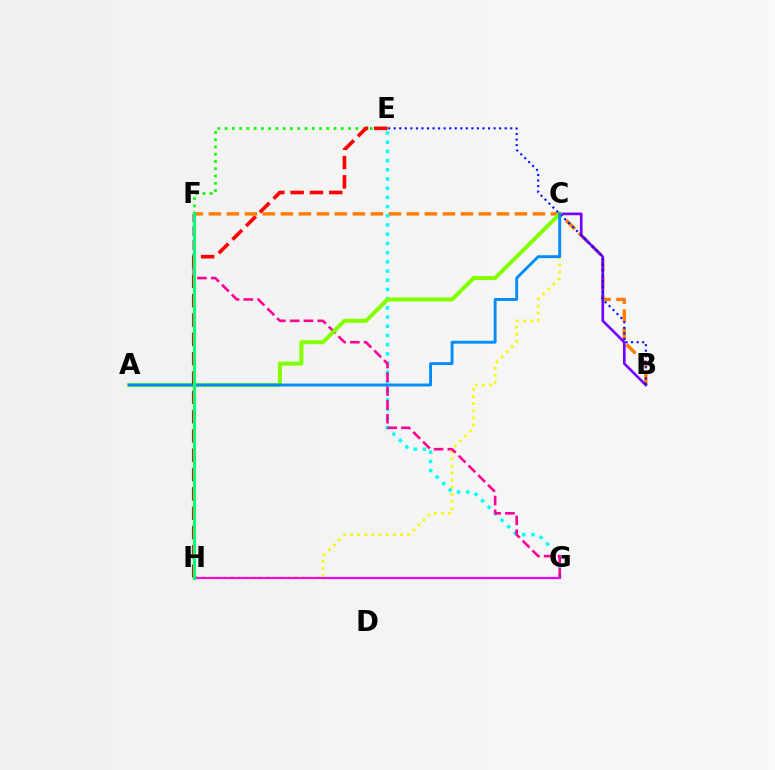{('B', 'F'): [{'color': '#ff7c00', 'line_style': 'dashed', 'thickness': 2.45}], ('C', 'H'): [{'color': '#fcf500', 'line_style': 'dotted', 'thickness': 1.94}], ('E', 'G'): [{'color': '#00fff6', 'line_style': 'dotted', 'thickness': 2.5}], ('B', 'C'): [{'color': '#7200ff', 'line_style': 'solid', 'thickness': 1.9}], ('G', 'H'): [{'color': '#ee00ff', 'line_style': 'solid', 'thickness': 1.57}], ('F', 'G'): [{'color': '#ff0094', 'line_style': 'dashed', 'thickness': 1.87}], ('A', 'C'): [{'color': '#84ff00', 'line_style': 'solid', 'thickness': 2.91}, {'color': '#008cff', 'line_style': 'solid', 'thickness': 2.08}], ('B', 'E'): [{'color': '#0010ff', 'line_style': 'dotted', 'thickness': 1.51}], ('E', 'F'): [{'color': '#08ff00', 'line_style': 'dotted', 'thickness': 1.97}], ('E', 'H'): [{'color': '#ff0000', 'line_style': 'dashed', 'thickness': 2.62}], ('F', 'H'): [{'color': '#00ff74', 'line_style': 'solid', 'thickness': 2.28}]}